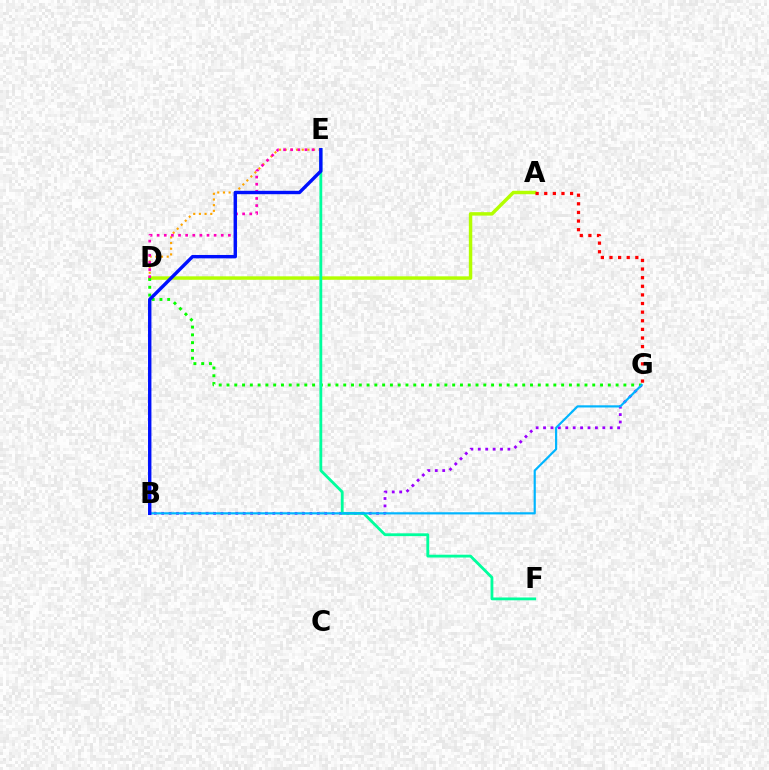{('B', 'G'): [{'color': '#9b00ff', 'line_style': 'dotted', 'thickness': 2.01}, {'color': '#00b5ff', 'line_style': 'solid', 'thickness': 1.57}], ('D', 'E'): [{'color': '#ffa500', 'line_style': 'dotted', 'thickness': 1.54}, {'color': '#ff00bd', 'line_style': 'dotted', 'thickness': 1.94}], ('A', 'D'): [{'color': '#b3ff00', 'line_style': 'solid', 'thickness': 2.49}], ('D', 'G'): [{'color': '#08ff00', 'line_style': 'dotted', 'thickness': 2.11}], ('E', 'F'): [{'color': '#00ff9d', 'line_style': 'solid', 'thickness': 2.03}], ('B', 'E'): [{'color': '#0010ff', 'line_style': 'solid', 'thickness': 2.45}], ('A', 'G'): [{'color': '#ff0000', 'line_style': 'dotted', 'thickness': 2.34}]}